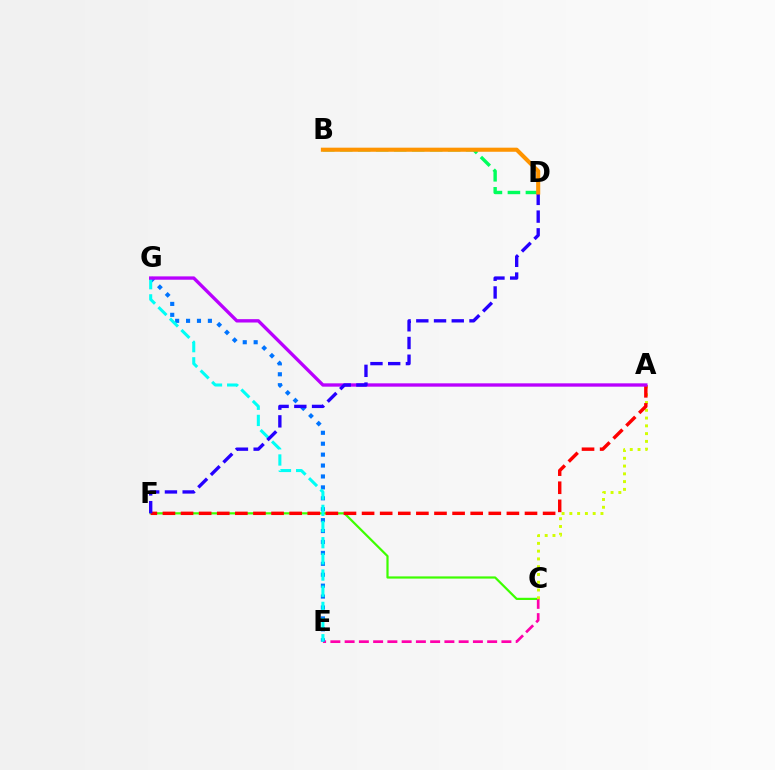{('C', 'F'): [{'color': '#3dff00', 'line_style': 'solid', 'thickness': 1.59}], ('C', 'E'): [{'color': '#ff00ac', 'line_style': 'dashed', 'thickness': 1.94}], ('A', 'C'): [{'color': '#d1ff00', 'line_style': 'dotted', 'thickness': 2.11}], ('E', 'G'): [{'color': '#0074ff', 'line_style': 'dotted', 'thickness': 2.97}, {'color': '#00fff6', 'line_style': 'dashed', 'thickness': 2.2}], ('B', 'D'): [{'color': '#00ff5c', 'line_style': 'dashed', 'thickness': 2.44}, {'color': '#ff9400', 'line_style': 'solid', 'thickness': 2.94}], ('A', 'F'): [{'color': '#ff0000', 'line_style': 'dashed', 'thickness': 2.46}], ('A', 'G'): [{'color': '#b900ff', 'line_style': 'solid', 'thickness': 2.41}], ('D', 'F'): [{'color': '#2500ff', 'line_style': 'dashed', 'thickness': 2.41}]}